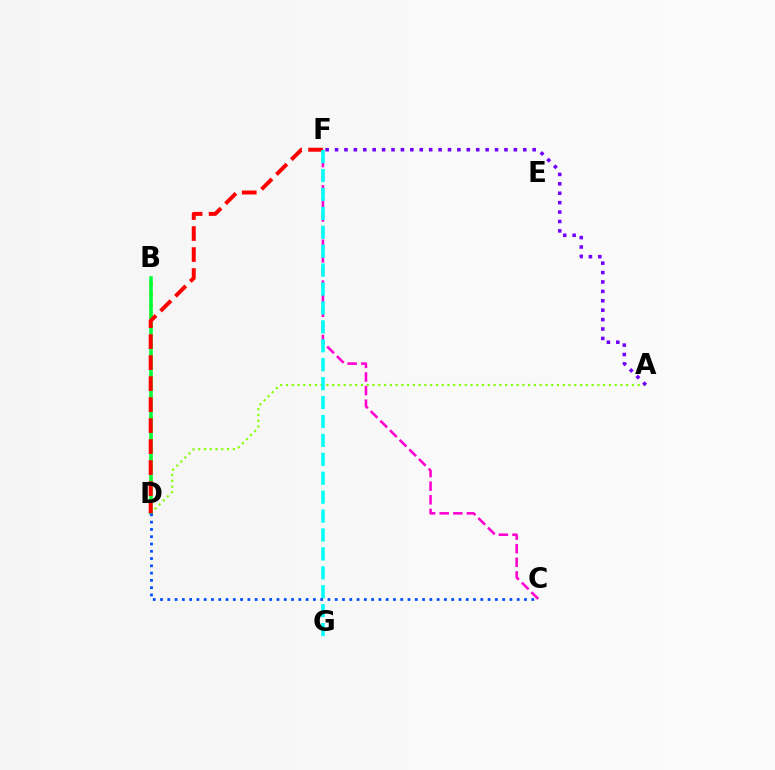{('A', 'D'): [{'color': '#84ff00', 'line_style': 'dotted', 'thickness': 1.57}], ('C', 'F'): [{'color': '#ff00cf', 'line_style': 'dashed', 'thickness': 1.85}], ('A', 'F'): [{'color': '#7200ff', 'line_style': 'dotted', 'thickness': 2.56}], ('B', 'D'): [{'color': '#ffbd00', 'line_style': 'dotted', 'thickness': 2.8}, {'color': '#00ff39', 'line_style': 'solid', 'thickness': 2.56}], ('D', 'F'): [{'color': '#ff0000', 'line_style': 'dashed', 'thickness': 2.85}], ('F', 'G'): [{'color': '#00fff6', 'line_style': 'dashed', 'thickness': 2.57}], ('C', 'D'): [{'color': '#004bff', 'line_style': 'dotted', 'thickness': 1.98}]}